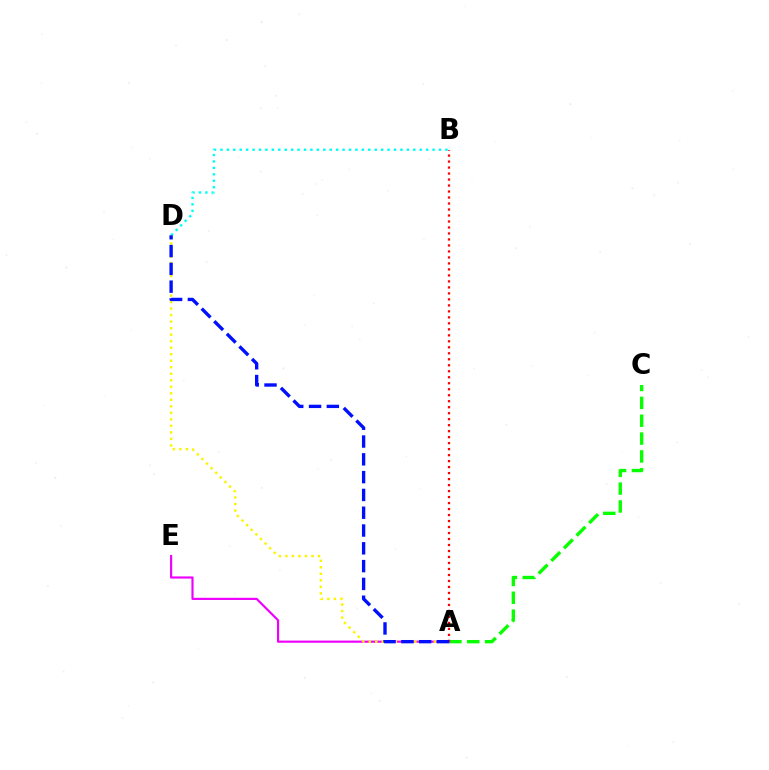{('A', 'C'): [{'color': '#08ff00', 'line_style': 'dashed', 'thickness': 2.43}], ('A', 'E'): [{'color': '#ee00ff', 'line_style': 'solid', 'thickness': 1.56}], ('A', 'B'): [{'color': '#ff0000', 'line_style': 'dotted', 'thickness': 1.63}], ('B', 'D'): [{'color': '#00fff6', 'line_style': 'dotted', 'thickness': 1.75}], ('A', 'D'): [{'color': '#fcf500', 'line_style': 'dotted', 'thickness': 1.77}, {'color': '#0010ff', 'line_style': 'dashed', 'thickness': 2.42}]}